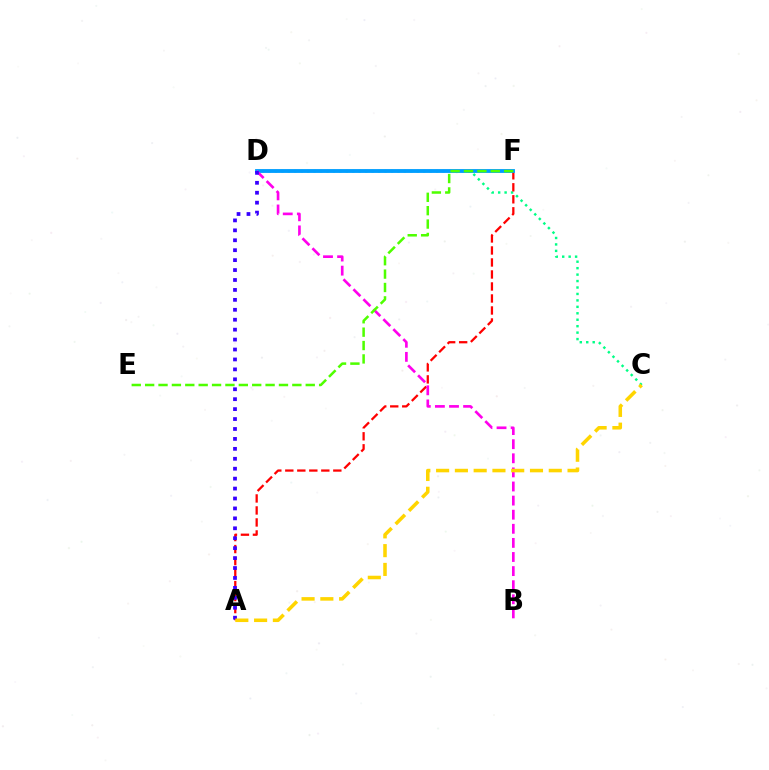{('C', 'D'): [{'color': '#00ff86', 'line_style': 'dotted', 'thickness': 1.75}], ('A', 'F'): [{'color': '#ff0000', 'line_style': 'dashed', 'thickness': 1.63}], ('D', 'F'): [{'color': '#009eff', 'line_style': 'solid', 'thickness': 2.76}], ('B', 'D'): [{'color': '#ff00ed', 'line_style': 'dashed', 'thickness': 1.92}], ('E', 'F'): [{'color': '#4fff00', 'line_style': 'dashed', 'thickness': 1.82}], ('A', 'D'): [{'color': '#3700ff', 'line_style': 'dotted', 'thickness': 2.7}], ('A', 'C'): [{'color': '#ffd500', 'line_style': 'dashed', 'thickness': 2.55}]}